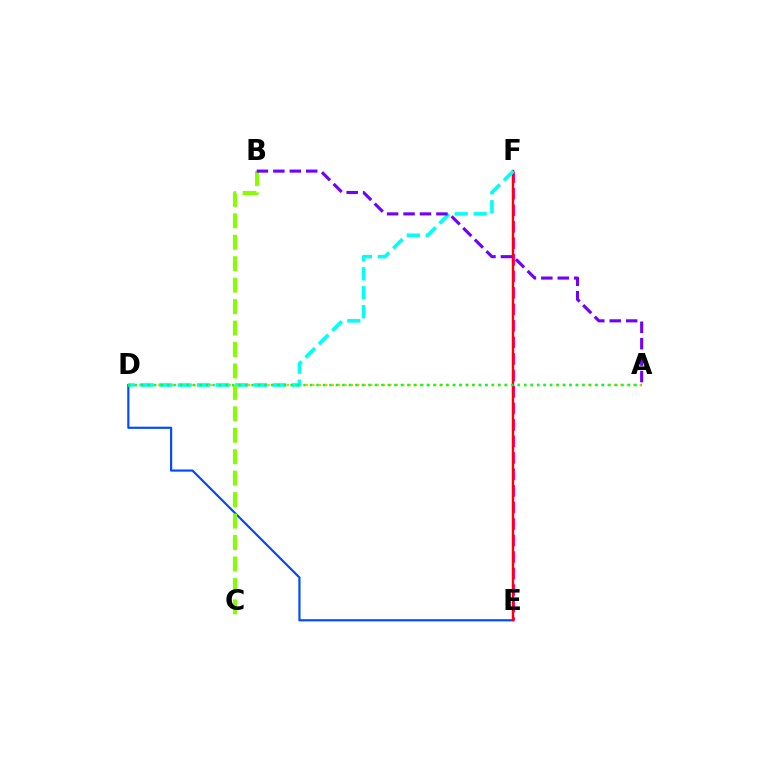{('D', 'E'): [{'color': '#004bff', 'line_style': 'solid', 'thickness': 1.57}], ('E', 'F'): [{'color': '#ff00cf', 'line_style': 'dashed', 'thickness': 2.24}, {'color': '#ff0000', 'line_style': 'solid', 'thickness': 1.75}], ('A', 'D'): [{'color': '#ffbd00', 'line_style': 'dotted', 'thickness': 1.74}, {'color': '#00ff39', 'line_style': 'dotted', 'thickness': 1.76}], ('D', 'F'): [{'color': '#00fff6', 'line_style': 'dashed', 'thickness': 2.57}], ('B', 'C'): [{'color': '#84ff00', 'line_style': 'dashed', 'thickness': 2.91}], ('A', 'B'): [{'color': '#7200ff', 'line_style': 'dashed', 'thickness': 2.23}]}